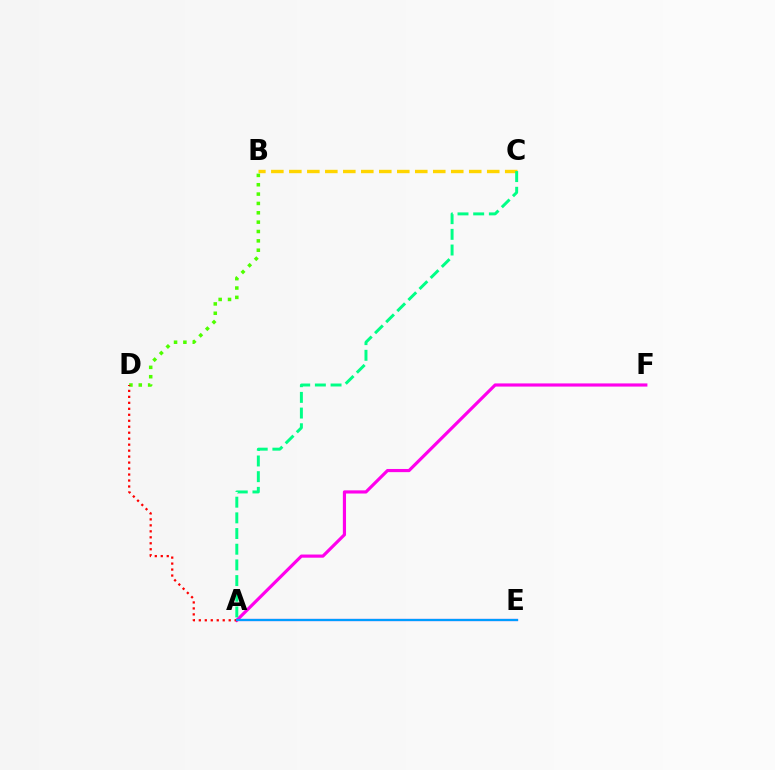{('A', 'F'): [{'color': '#ff00ed', 'line_style': 'solid', 'thickness': 2.28}], ('A', 'E'): [{'color': '#3700ff', 'line_style': 'solid', 'thickness': 1.57}, {'color': '#009eff', 'line_style': 'solid', 'thickness': 1.53}], ('B', 'C'): [{'color': '#ffd500', 'line_style': 'dashed', 'thickness': 2.44}], ('B', 'D'): [{'color': '#4fff00', 'line_style': 'dotted', 'thickness': 2.54}], ('A', 'D'): [{'color': '#ff0000', 'line_style': 'dotted', 'thickness': 1.62}], ('A', 'C'): [{'color': '#00ff86', 'line_style': 'dashed', 'thickness': 2.13}]}